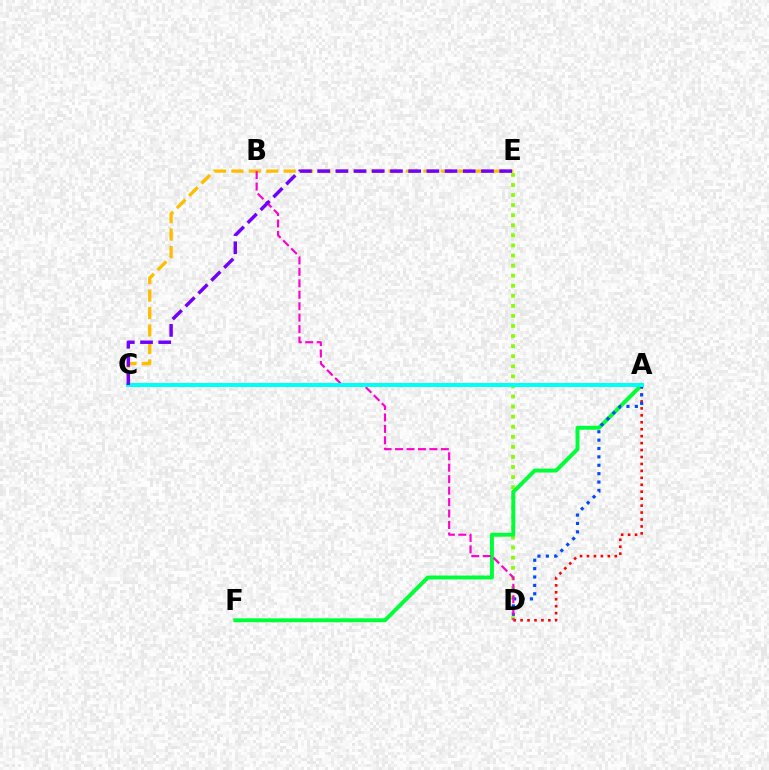{('D', 'E'): [{'color': '#84ff00', 'line_style': 'dotted', 'thickness': 2.74}], ('A', 'D'): [{'color': '#ff0000', 'line_style': 'dotted', 'thickness': 1.89}, {'color': '#004bff', 'line_style': 'dotted', 'thickness': 2.28}], ('A', 'F'): [{'color': '#00ff39', 'line_style': 'solid', 'thickness': 2.83}], ('C', 'E'): [{'color': '#ffbd00', 'line_style': 'dashed', 'thickness': 2.37}, {'color': '#7200ff', 'line_style': 'dashed', 'thickness': 2.47}], ('B', 'D'): [{'color': '#ff00cf', 'line_style': 'dashed', 'thickness': 1.56}], ('A', 'C'): [{'color': '#00fff6', 'line_style': 'solid', 'thickness': 2.86}]}